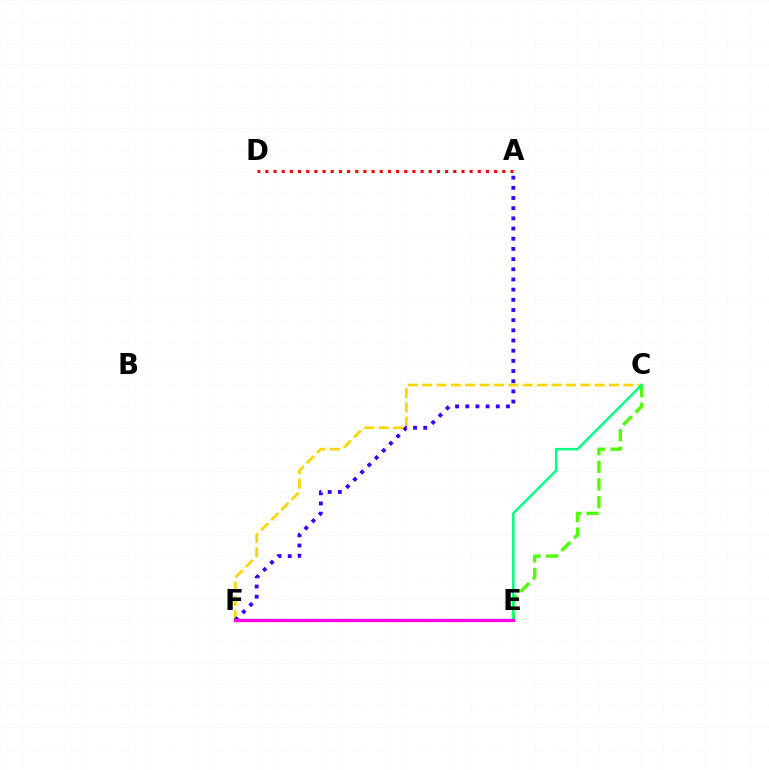{('E', 'F'): [{'color': '#009eff', 'line_style': 'dashed', 'thickness': 1.51}, {'color': '#ff00ed', 'line_style': 'solid', 'thickness': 2.39}], ('C', 'F'): [{'color': '#ffd500', 'line_style': 'dashed', 'thickness': 1.95}], ('C', 'E'): [{'color': '#4fff00', 'line_style': 'dashed', 'thickness': 2.4}, {'color': '#00ff86', 'line_style': 'solid', 'thickness': 1.81}], ('A', 'D'): [{'color': '#ff0000', 'line_style': 'dotted', 'thickness': 2.22}], ('A', 'F'): [{'color': '#3700ff', 'line_style': 'dotted', 'thickness': 2.77}]}